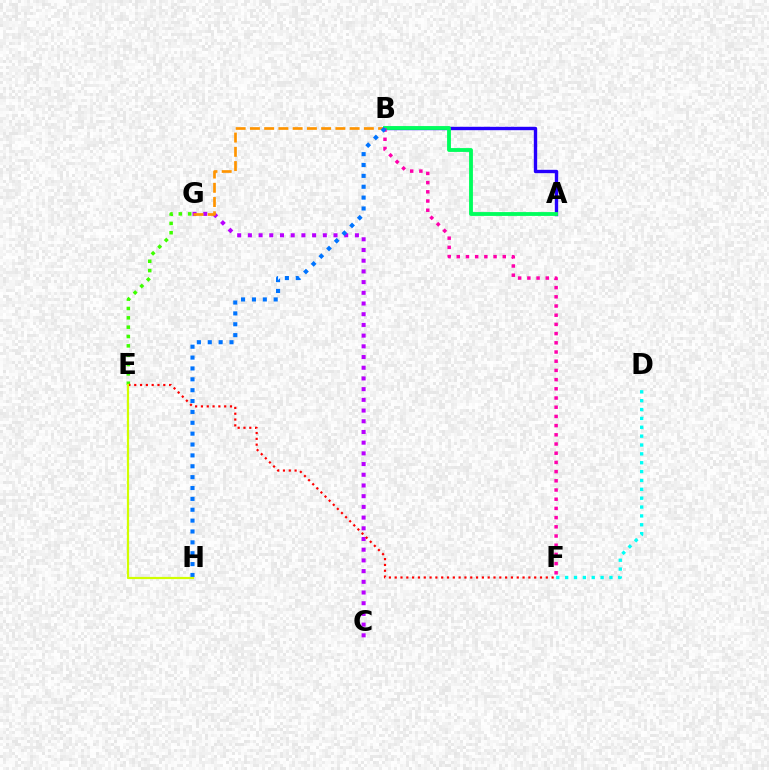{('A', 'B'): [{'color': '#2500ff', 'line_style': 'solid', 'thickness': 2.43}, {'color': '#00ff5c', 'line_style': 'solid', 'thickness': 2.76}], ('E', 'G'): [{'color': '#3dff00', 'line_style': 'dotted', 'thickness': 2.54}], ('C', 'G'): [{'color': '#b900ff', 'line_style': 'dotted', 'thickness': 2.91}], ('E', 'F'): [{'color': '#ff0000', 'line_style': 'dotted', 'thickness': 1.58}], ('B', 'G'): [{'color': '#ff9400', 'line_style': 'dashed', 'thickness': 1.94}], ('D', 'F'): [{'color': '#00fff6', 'line_style': 'dotted', 'thickness': 2.41}], ('B', 'F'): [{'color': '#ff00ac', 'line_style': 'dotted', 'thickness': 2.5}], ('B', 'H'): [{'color': '#0074ff', 'line_style': 'dotted', 'thickness': 2.95}], ('E', 'H'): [{'color': '#d1ff00', 'line_style': 'solid', 'thickness': 1.58}]}